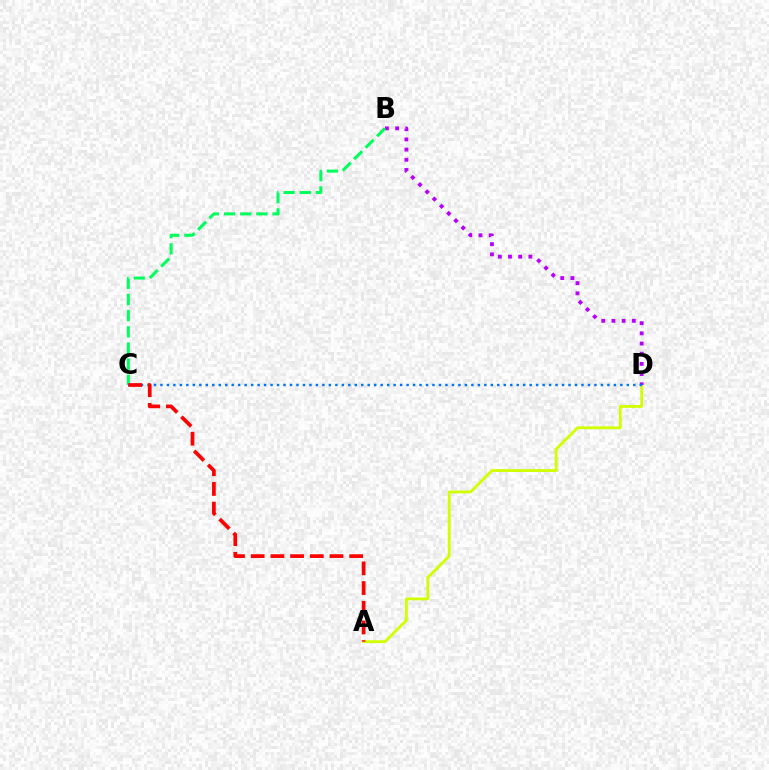{('A', 'D'): [{'color': '#d1ff00', 'line_style': 'solid', 'thickness': 2.03}], ('B', 'D'): [{'color': '#b900ff', 'line_style': 'dotted', 'thickness': 2.77}], ('B', 'C'): [{'color': '#00ff5c', 'line_style': 'dashed', 'thickness': 2.2}], ('C', 'D'): [{'color': '#0074ff', 'line_style': 'dotted', 'thickness': 1.76}], ('A', 'C'): [{'color': '#ff0000', 'line_style': 'dashed', 'thickness': 2.68}]}